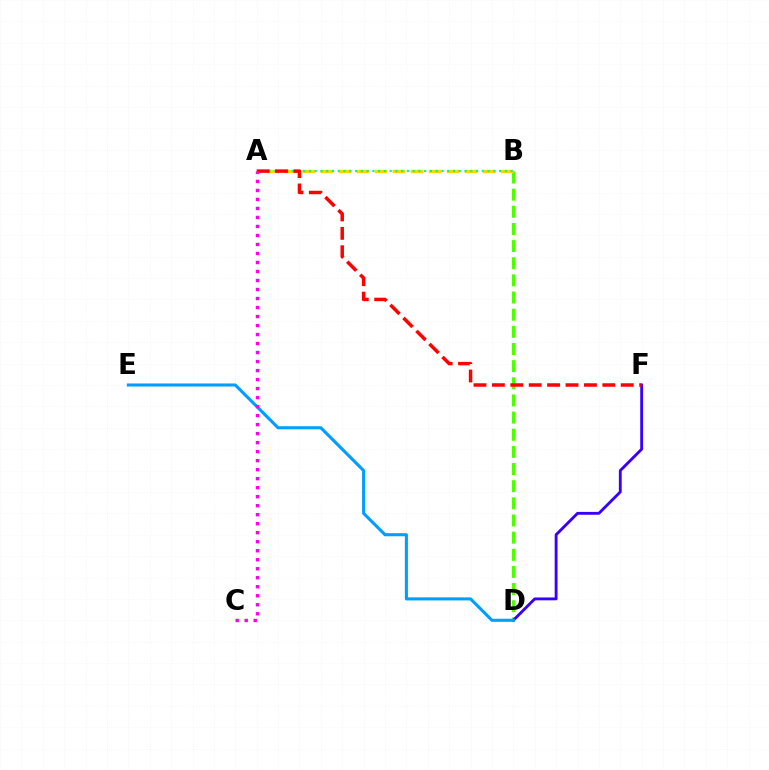{('B', 'D'): [{'color': '#4fff00', 'line_style': 'dashed', 'thickness': 2.33}], ('D', 'F'): [{'color': '#3700ff', 'line_style': 'solid', 'thickness': 2.05}], ('A', 'B'): [{'color': '#ffd500', 'line_style': 'dashed', 'thickness': 2.45}, {'color': '#00ff86', 'line_style': 'dotted', 'thickness': 1.57}], ('D', 'E'): [{'color': '#009eff', 'line_style': 'solid', 'thickness': 2.21}], ('A', 'F'): [{'color': '#ff0000', 'line_style': 'dashed', 'thickness': 2.5}], ('A', 'C'): [{'color': '#ff00ed', 'line_style': 'dotted', 'thickness': 2.45}]}